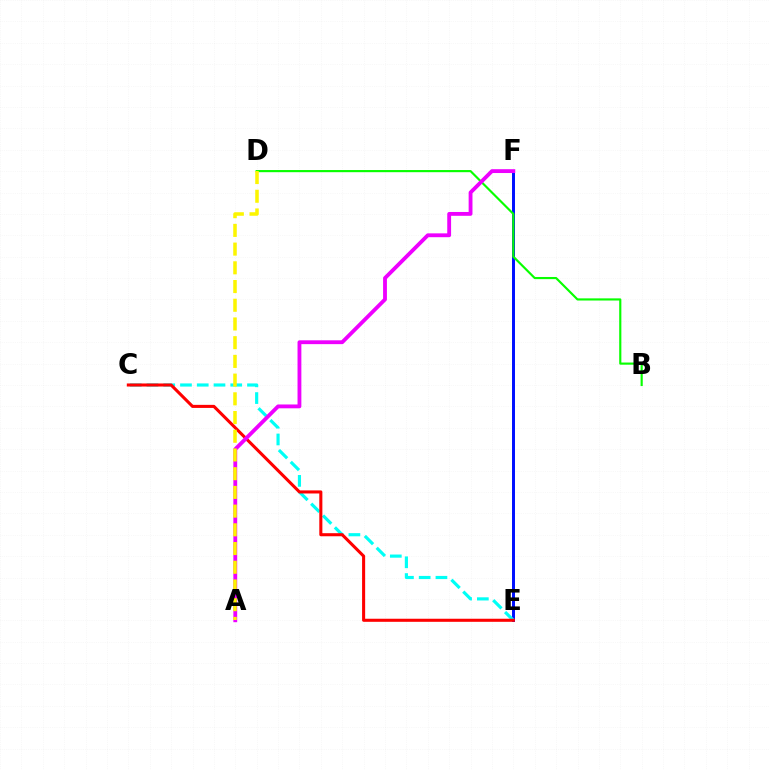{('E', 'F'): [{'color': '#0010ff', 'line_style': 'solid', 'thickness': 2.14}], ('B', 'D'): [{'color': '#08ff00', 'line_style': 'solid', 'thickness': 1.55}], ('C', 'E'): [{'color': '#00fff6', 'line_style': 'dashed', 'thickness': 2.28}, {'color': '#ff0000', 'line_style': 'solid', 'thickness': 2.21}], ('A', 'F'): [{'color': '#ee00ff', 'line_style': 'solid', 'thickness': 2.76}], ('A', 'D'): [{'color': '#fcf500', 'line_style': 'dashed', 'thickness': 2.54}]}